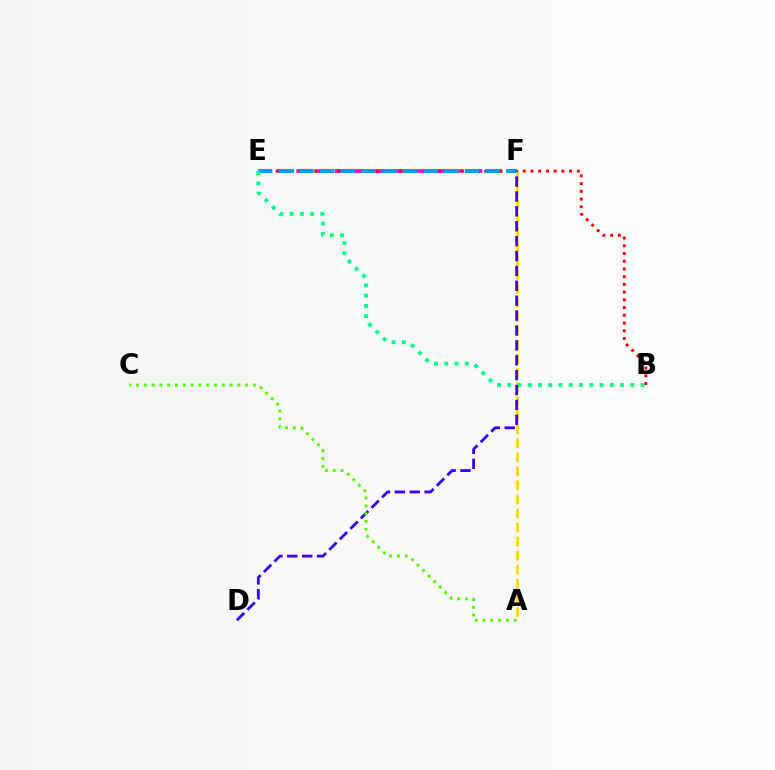{('E', 'F'): [{'color': '#ff00ed', 'line_style': 'dashed', 'thickness': 2.61}, {'color': '#009eff', 'line_style': 'dashed', 'thickness': 2.81}], ('B', 'E'): [{'color': '#ff0000', 'line_style': 'dotted', 'thickness': 2.1}, {'color': '#00ff86', 'line_style': 'dotted', 'thickness': 2.79}], ('A', 'F'): [{'color': '#ffd500', 'line_style': 'dashed', 'thickness': 1.91}], ('D', 'F'): [{'color': '#3700ff', 'line_style': 'dashed', 'thickness': 2.02}], ('A', 'C'): [{'color': '#4fff00', 'line_style': 'dotted', 'thickness': 2.12}]}